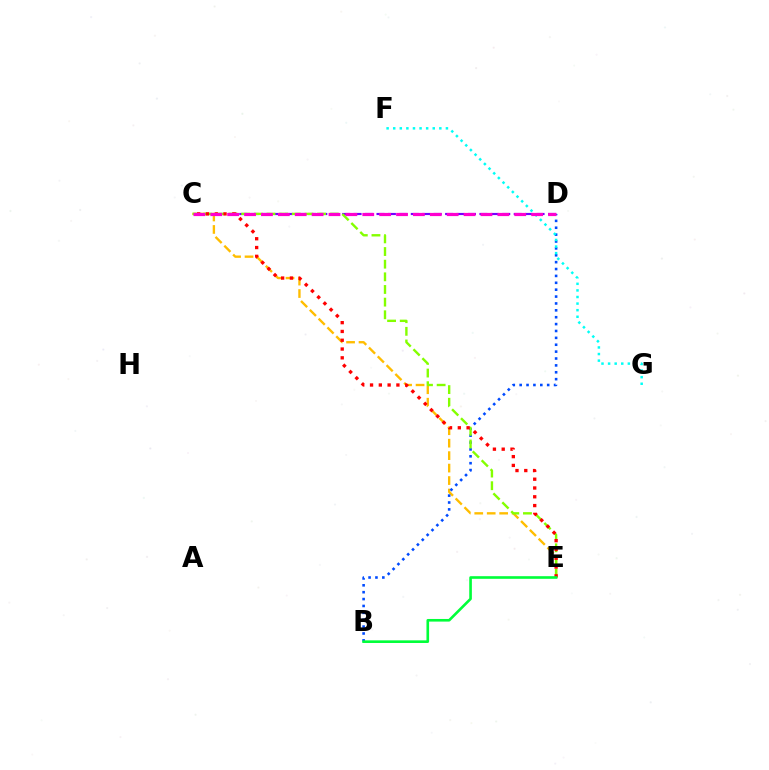{('C', 'D'): [{'color': '#7200ff', 'line_style': 'dashed', 'thickness': 1.55}, {'color': '#ff00cf', 'line_style': 'dashed', 'thickness': 2.29}], ('C', 'E'): [{'color': '#ffbd00', 'line_style': 'dashed', 'thickness': 1.69}, {'color': '#84ff00', 'line_style': 'dashed', 'thickness': 1.72}, {'color': '#ff0000', 'line_style': 'dotted', 'thickness': 2.39}], ('B', 'D'): [{'color': '#004bff', 'line_style': 'dotted', 'thickness': 1.87}], ('F', 'G'): [{'color': '#00fff6', 'line_style': 'dotted', 'thickness': 1.79}], ('B', 'E'): [{'color': '#00ff39', 'line_style': 'solid', 'thickness': 1.89}]}